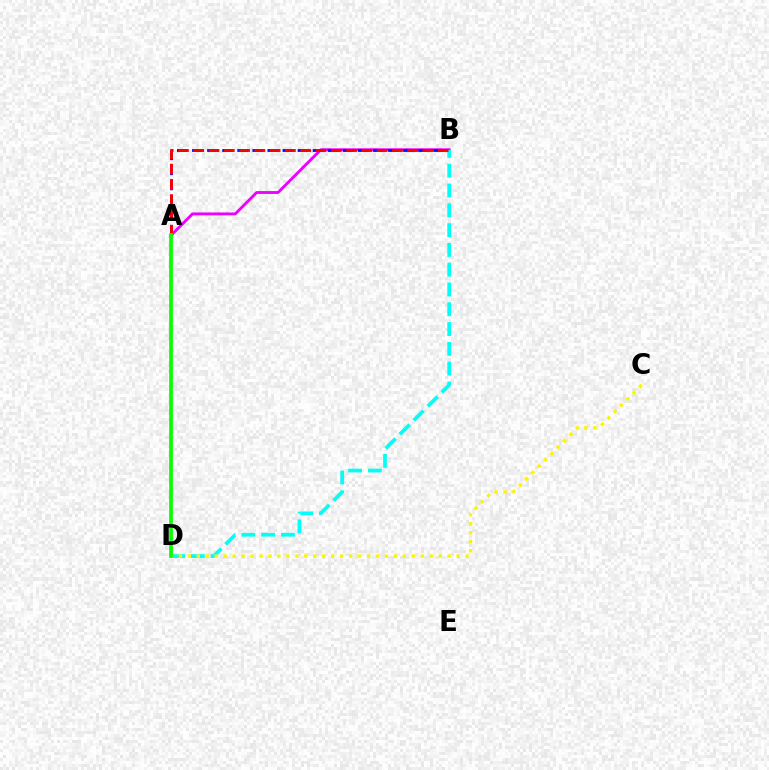{('A', 'B'): [{'color': '#ee00ff', 'line_style': 'solid', 'thickness': 2.06}, {'color': '#0010ff', 'line_style': 'dashed', 'thickness': 2.05}, {'color': '#ff0000', 'line_style': 'dashed', 'thickness': 2.08}], ('B', 'D'): [{'color': '#00fff6', 'line_style': 'dashed', 'thickness': 2.69}], ('C', 'D'): [{'color': '#fcf500', 'line_style': 'dotted', 'thickness': 2.43}], ('A', 'D'): [{'color': '#08ff00', 'line_style': 'solid', 'thickness': 2.68}]}